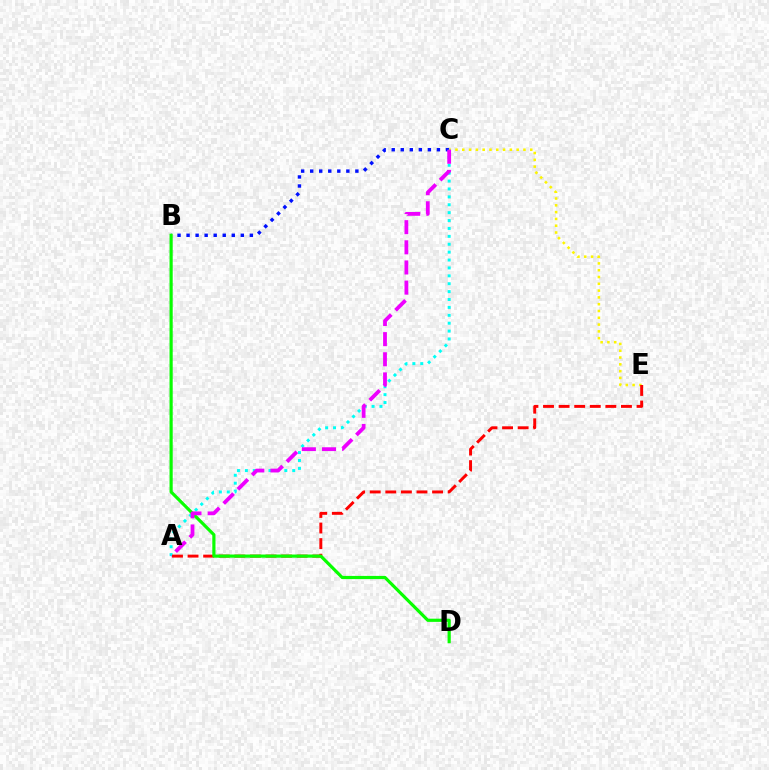{('B', 'C'): [{'color': '#0010ff', 'line_style': 'dotted', 'thickness': 2.46}], ('C', 'E'): [{'color': '#fcf500', 'line_style': 'dotted', 'thickness': 1.85}], ('A', 'C'): [{'color': '#00fff6', 'line_style': 'dotted', 'thickness': 2.15}, {'color': '#ee00ff', 'line_style': 'dashed', 'thickness': 2.74}], ('A', 'E'): [{'color': '#ff0000', 'line_style': 'dashed', 'thickness': 2.12}], ('B', 'D'): [{'color': '#08ff00', 'line_style': 'solid', 'thickness': 2.29}]}